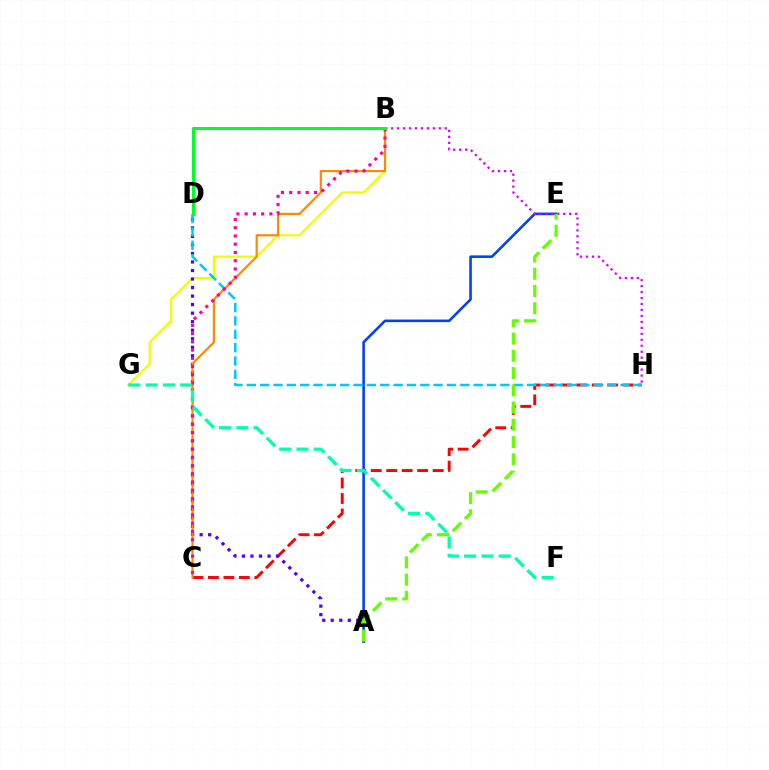{('B', 'G'): [{'color': '#eeff00', 'line_style': 'solid', 'thickness': 1.59}], ('C', 'H'): [{'color': '#ff0000', 'line_style': 'dashed', 'thickness': 2.1}], ('A', 'D'): [{'color': '#4f00ff', 'line_style': 'dotted', 'thickness': 2.32}], ('A', 'E'): [{'color': '#003fff', 'line_style': 'solid', 'thickness': 1.85}, {'color': '#66ff00', 'line_style': 'dashed', 'thickness': 2.34}], ('B', 'C'): [{'color': '#ff8800', 'line_style': 'solid', 'thickness': 1.57}, {'color': '#ff00a0', 'line_style': 'dotted', 'thickness': 2.24}], ('B', 'H'): [{'color': '#d600ff', 'line_style': 'dotted', 'thickness': 1.62}], ('D', 'H'): [{'color': '#00c7ff', 'line_style': 'dashed', 'thickness': 1.81}], ('B', 'D'): [{'color': '#00ff27', 'line_style': 'solid', 'thickness': 2.21}], ('F', 'G'): [{'color': '#00ffaf', 'line_style': 'dashed', 'thickness': 2.35}]}